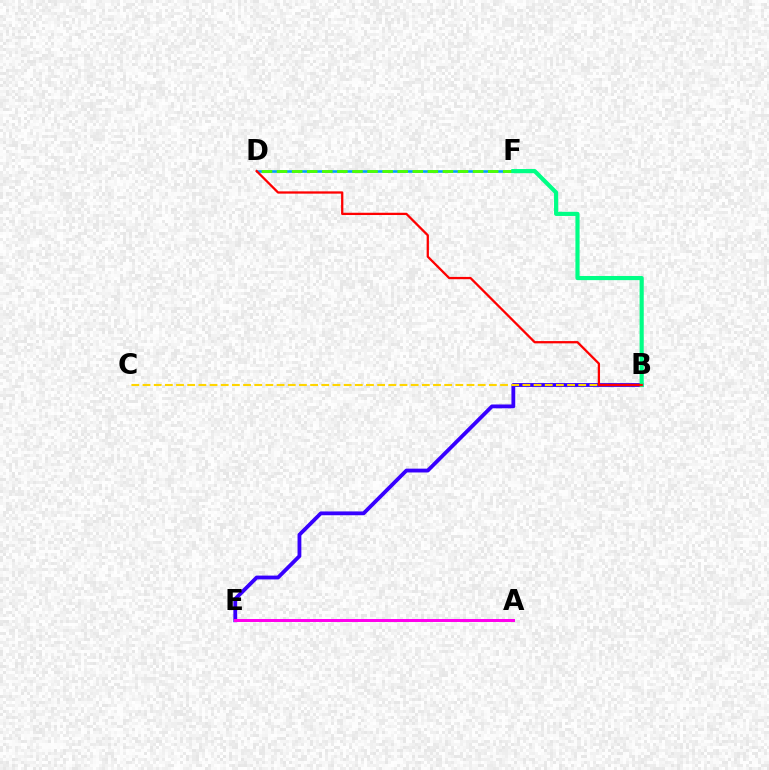{('D', 'F'): [{'color': '#009eff', 'line_style': 'solid', 'thickness': 1.87}, {'color': '#4fff00', 'line_style': 'dashed', 'thickness': 2.05}], ('B', 'E'): [{'color': '#3700ff', 'line_style': 'solid', 'thickness': 2.75}], ('B', 'C'): [{'color': '#ffd500', 'line_style': 'dashed', 'thickness': 1.52}], ('A', 'E'): [{'color': '#ff00ed', 'line_style': 'solid', 'thickness': 2.15}], ('B', 'F'): [{'color': '#00ff86', 'line_style': 'solid', 'thickness': 2.99}], ('B', 'D'): [{'color': '#ff0000', 'line_style': 'solid', 'thickness': 1.64}]}